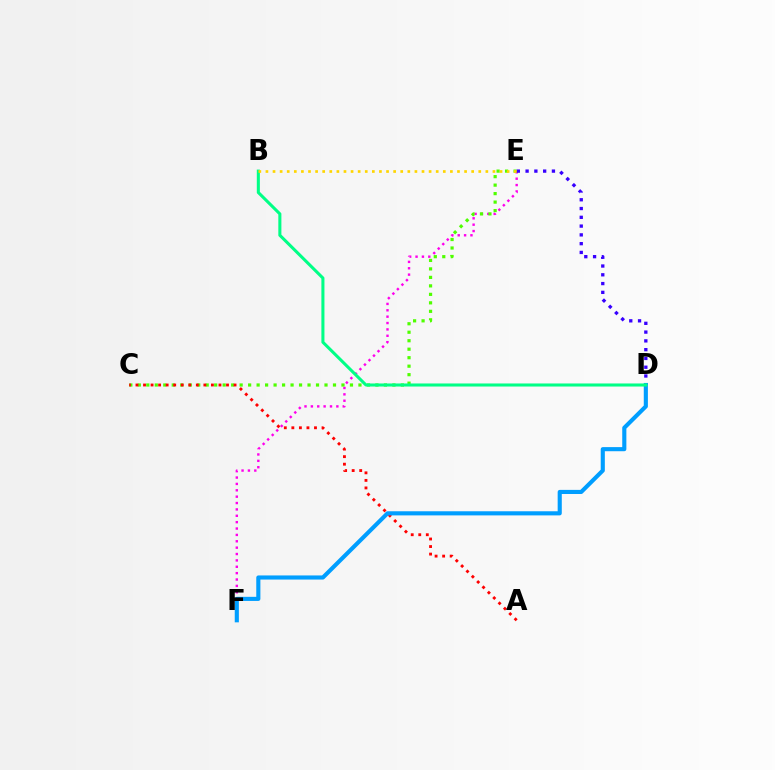{('E', 'F'): [{'color': '#ff00ed', 'line_style': 'dotted', 'thickness': 1.73}], ('C', 'E'): [{'color': '#4fff00', 'line_style': 'dotted', 'thickness': 2.31}], ('D', 'E'): [{'color': '#3700ff', 'line_style': 'dotted', 'thickness': 2.39}], ('A', 'C'): [{'color': '#ff0000', 'line_style': 'dotted', 'thickness': 2.05}], ('D', 'F'): [{'color': '#009eff', 'line_style': 'solid', 'thickness': 2.96}], ('B', 'D'): [{'color': '#00ff86', 'line_style': 'solid', 'thickness': 2.2}], ('B', 'E'): [{'color': '#ffd500', 'line_style': 'dotted', 'thickness': 1.93}]}